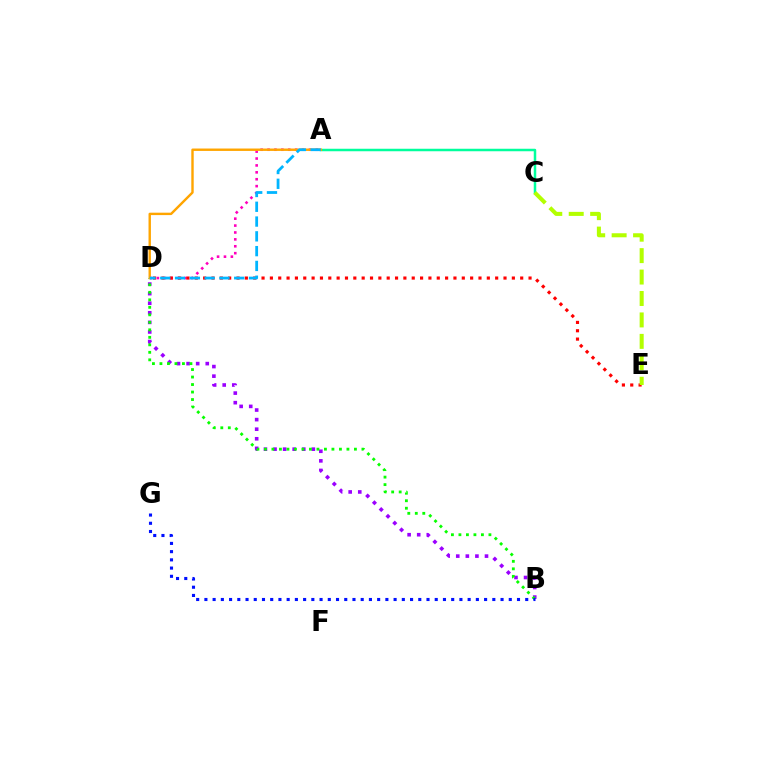{('B', 'D'): [{'color': '#9b00ff', 'line_style': 'dotted', 'thickness': 2.6}, {'color': '#08ff00', 'line_style': 'dotted', 'thickness': 2.04}], ('A', 'D'): [{'color': '#ff00bd', 'line_style': 'dotted', 'thickness': 1.87}, {'color': '#ffa500', 'line_style': 'solid', 'thickness': 1.73}, {'color': '#00b5ff', 'line_style': 'dashed', 'thickness': 2.01}], ('A', 'C'): [{'color': '#00ff9d', 'line_style': 'solid', 'thickness': 1.8}], ('D', 'E'): [{'color': '#ff0000', 'line_style': 'dotted', 'thickness': 2.27}], ('B', 'G'): [{'color': '#0010ff', 'line_style': 'dotted', 'thickness': 2.24}], ('C', 'E'): [{'color': '#b3ff00', 'line_style': 'dashed', 'thickness': 2.91}]}